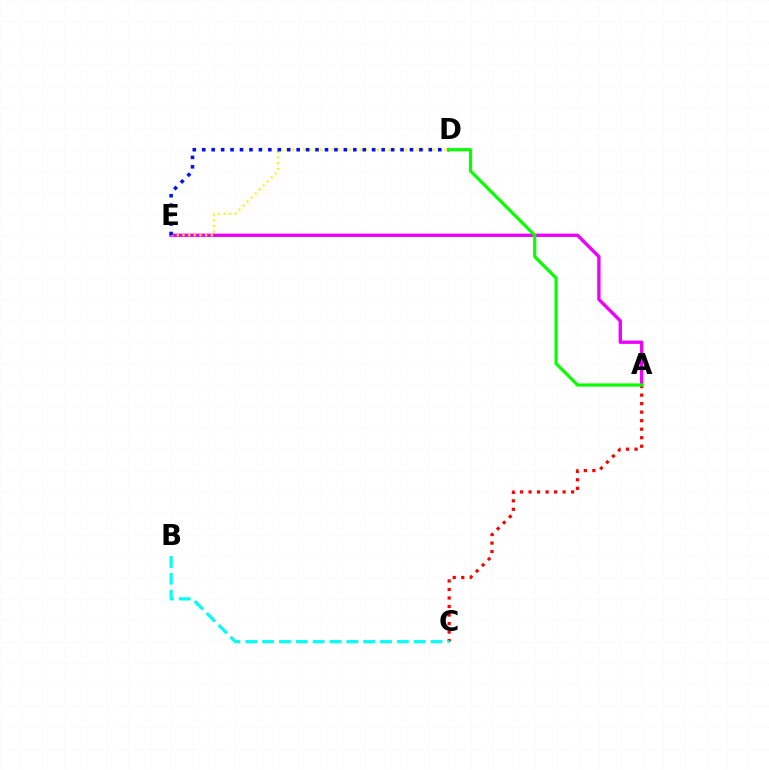{('A', 'E'): [{'color': '#ee00ff', 'line_style': 'solid', 'thickness': 2.41}], ('D', 'E'): [{'color': '#fcf500', 'line_style': 'dotted', 'thickness': 1.54}, {'color': '#0010ff', 'line_style': 'dotted', 'thickness': 2.57}], ('A', 'C'): [{'color': '#ff0000', 'line_style': 'dotted', 'thickness': 2.31}], ('B', 'C'): [{'color': '#00fff6', 'line_style': 'dashed', 'thickness': 2.29}], ('A', 'D'): [{'color': '#08ff00', 'line_style': 'solid', 'thickness': 2.3}]}